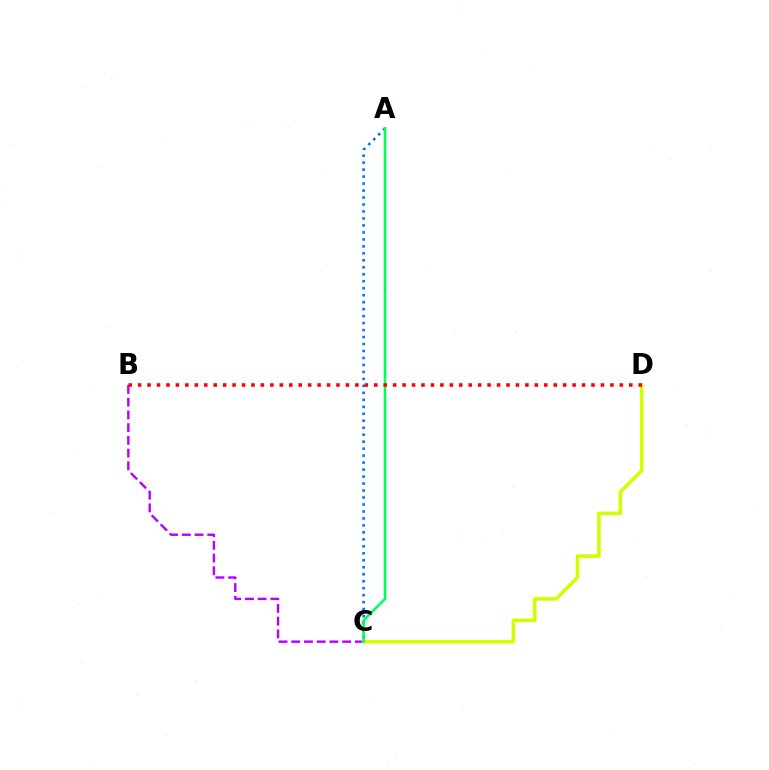{('A', 'C'): [{'color': '#0074ff', 'line_style': 'dotted', 'thickness': 1.9}, {'color': '#00ff5c', 'line_style': 'solid', 'thickness': 1.86}], ('B', 'C'): [{'color': '#b900ff', 'line_style': 'dashed', 'thickness': 1.73}], ('C', 'D'): [{'color': '#d1ff00', 'line_style': 'solid', 'thickness': 2.55}], ('B', 'D'): [{'color': '#ff0000', 'line_style': 'dotted', 'thickness': 2.57}]}